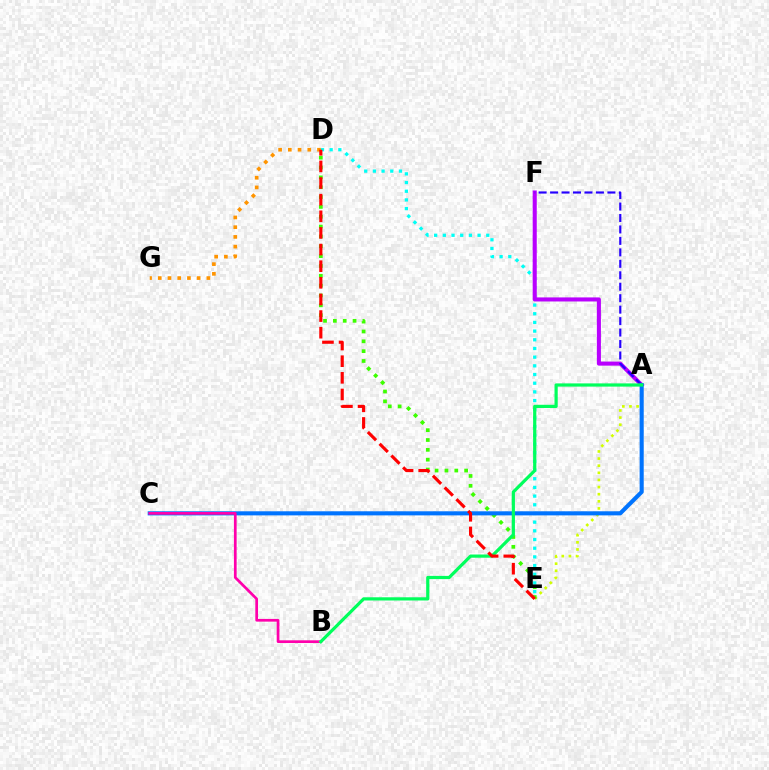{('D', 'E'): [{'color': '#00fff6', 'line_style': 'dotted', 'thickness': 2.36}, {'color': '#3dff00', 'line_style': 'dotted', 'thickness': 2.67}, {'color': '#ff0000', 'line_style': 'dashed', 'thickness': 2.26}], ('D', 'G'): [{'color': '#ff9400', 'line_style': 'dotted', 'thickness': 2.64}], ('A', 'E'): [{'color': '#d1ff00', 'line_style': 'dotted', 'thickness': 1.94}], ('A', 'F'): [{'color': '#b900ff', 'line_style': 'solid', 'thickness': 2.92}, {'color': '#2500ff', 'line_style': 'dashed', 'thickness': 1.56}], ('A', 'C'): [{'color': '#0074ff', 'line_style': 'solid', 'thickness': 2.94}], ('B', 'C'): [{'color': '#ff00ac', 'line_style': 'solid', 'thickness': 1.96}], ('A', 'B'): [{'color': '#00ff5c', 'line_style': 'solid', 'thickness': 2.31}]}